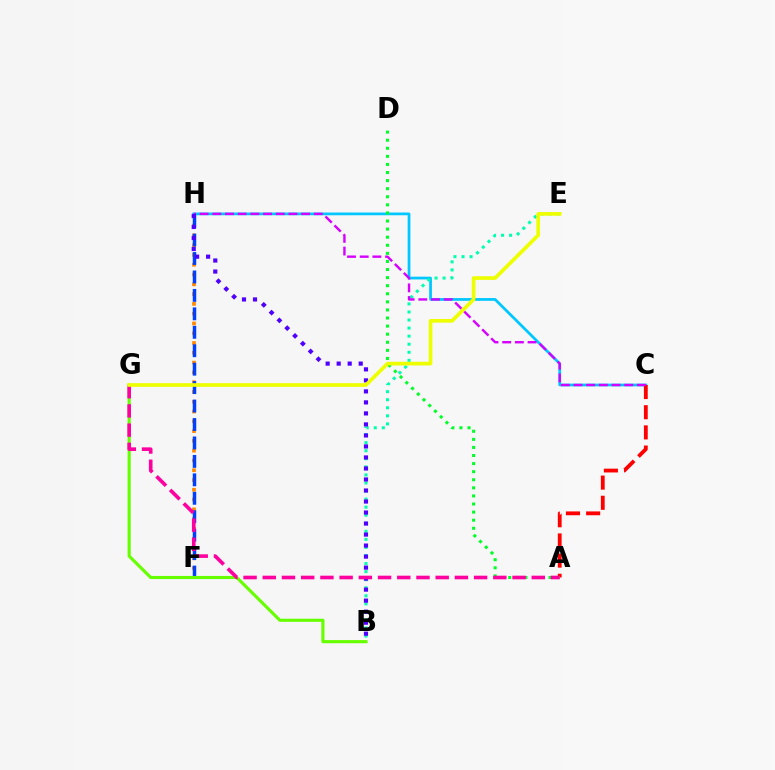{('F', 'H'): [{'color': '#ff8800', 'line_style': 'dotted', 'thickness': 2.66}, {'color': '#003fff', 'line_style': 'dashed', 'thickness': 2.51}], ('C', 'H'): [{'color': '#00c7ff', 'line_style': 'solid', 'thickness': 1.97}, {'color': '#d600ff', 'line_style': 'dashed', 'thickness': 1.72}], ('A', 'C'): [{'color': '#ff0000', 'line_style': 'dashed', 'thickness': 2.74}], ('A', 'D'): [{'color': '#00ff27', 'line_style': 'dotted', 'thickness': 2.2}], ('B', 'E'): [{'color': '#00ffaf', 'line_style': 'dotted', 'thickness': 2.19}], ('B', 'G'): [{'color': '#66ff00', 'line_style': 'solid', 'thickness': 2.24}], ('B', 'H'): [{'color': '#4f00ff', 'line_style': 'dotted', 'thickness': 2.99}], ('A', 'G'): [{'color': '#ff00a0', 'line_style': 'dashed', 'thickness': 2.61}], ('E', 'G'): [{'color': '#eeff00', 'line_style': 'solid', 'thickness': 2.64}]}